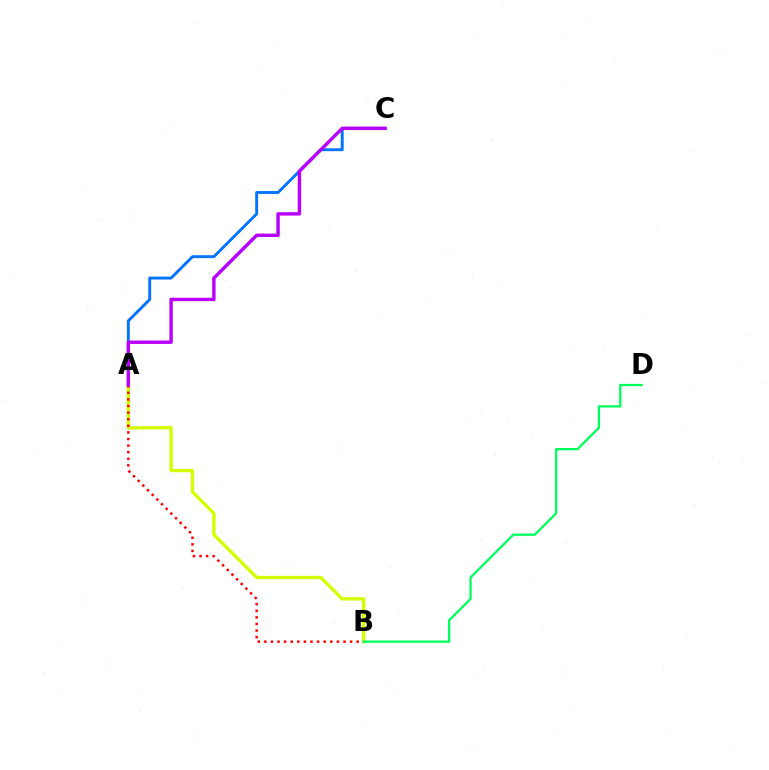{('A', 'B'): [{'color': '#d1ff00', 'line_style': 'solid', 'thickness': 2.4}, {'color': '#ff0000', 'line_style': 'dotted', 'thickness': 1.79}], ('A', 'C'): [{'color': '#0074ff', 'line_style': 'solid', 'thickness': 2.09}, {'color': '#b900ff', 'line_style': 'solid', 'thickness': 2.46}], ('B', 'D'): [{'color': '#00ff5c', 'line_style': 'solid', 'thickness': 1.64}]}